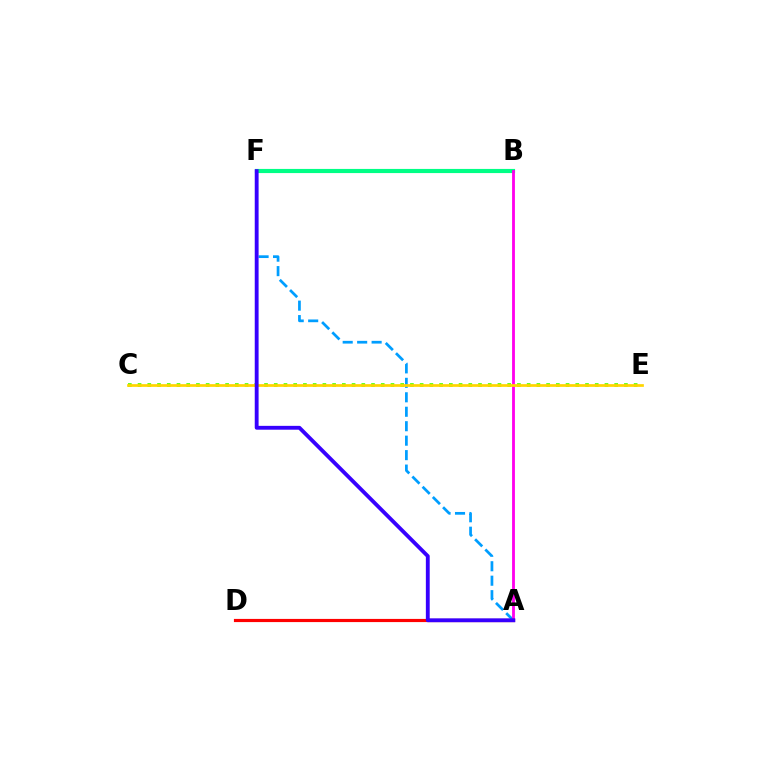{('A', 'F'): [{'color': '#009eff', 'line_style': 'dashed', 'thickness': 1.96}, {'color': '#3700ff', 'line_style': 'solid', 'thickness': 2.77}], ('B', 'F'): [{'color': '#00ff86', 'line_style': 'solid', 'thickness': 2.99}], ('A', 'B'): [{'color': '#ff00ed', 'line_style': 'solid', 'thickness': 2.04}], ('C', 'E'): [{'color': '#4fff00', 'line_style': 'dotted', 'thickness': 2.64}, {'color': '#ffd500', 'line_style': 'solid', 'thickness': 1.95}], ('A', 'D'): [{'color': '#ff0000', 'line_style': 'solid', 'thickness': 2.29}]}